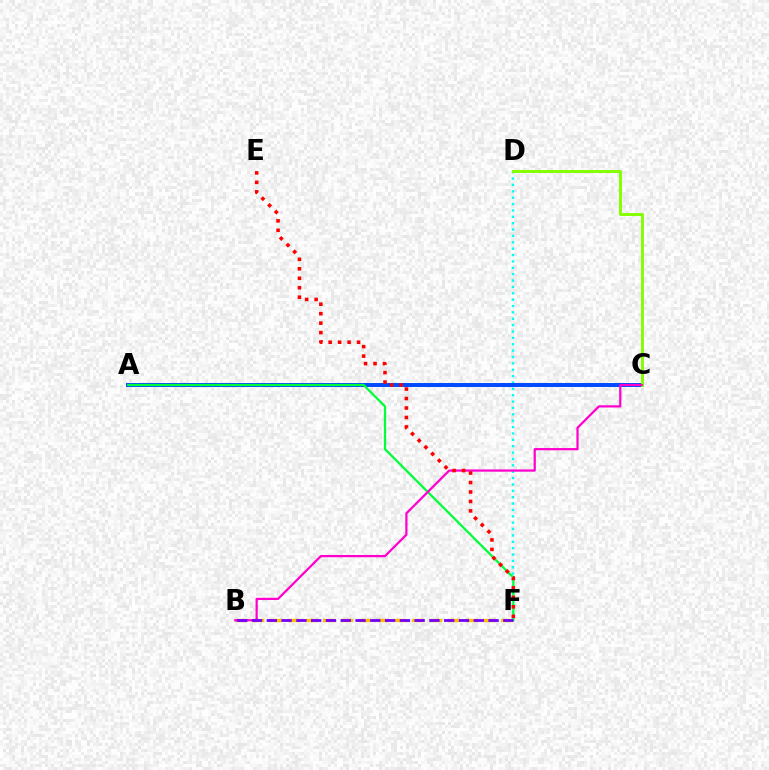{('D', 'F'): [{'color': '#00fff6', 'line_style': 'dotted', 'thickness': 1.73}], ('A', 'C'): [{'color': '#004bff', 'line_style': 'solid', 'thickness': 2.85}], ('C', 'D'): [{'color': '#84ff00', 'line_style': 'solid', 'thickness': 2.13}], ('B', 'F'): [{'color': '#ffbd00', 'line_style': 'dashed', 'thickness': 2.42}, {'color': '#7200ff', 'line_style': 'dashed', 'thickness': 2.01}], ('A', 'F'): [{'color': '#00ff39', 'line_style': 'solid', 'thickness': 1.62}], ('B', 'C'): [{'color': '#ff00cf', 'line_style': 'solid', 'thickness': 1.61}], ('E', 'F'): [{'color': '#ff0000', 'line_style': 'dotted', 'thickness': 2.57}]}